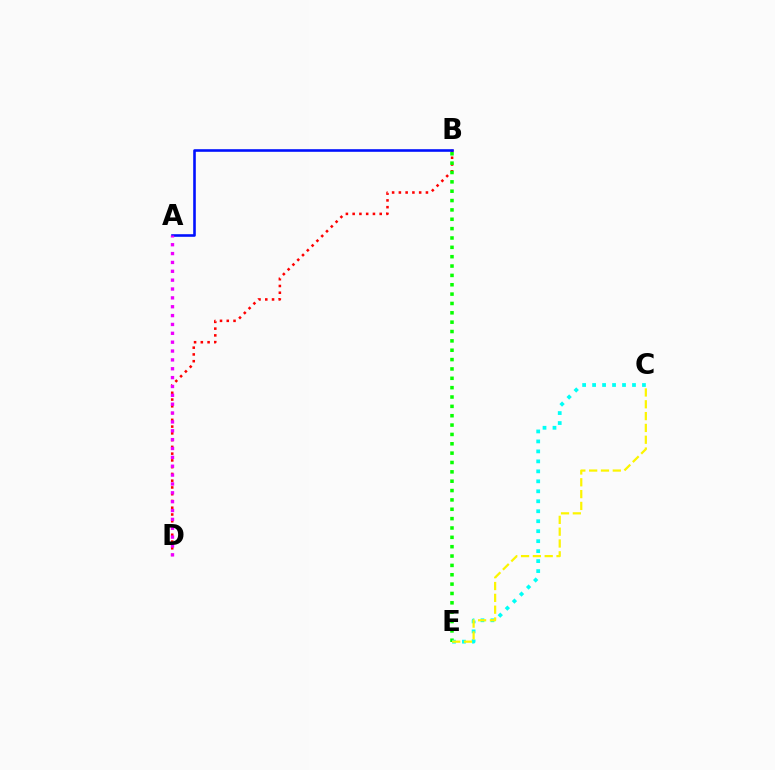{('B', 'D'): [{'color': '#ff0000', 'line_style': 'dotted', 'thickness': 1.84}], ('A', 'B'): [{'color': '#0010ff', 'line_style': 'solid', 'thickness': 1.88}], ('B', 'E'): [{'color': '#08ff00', 'line_style': 'dotted', 'thickness': 2.54}], ('C', 'E'): [{'color': '#00fff6', 'line_style': 'dotted', 'thickness': 2.71}, {'color': '#fcf500', 'line_style': 'dashed', 'thickness': 1.61}], ('A', 'D'): [{'color': '#ee00ff', 'line_style': 'dotted', 'thickness': 2.41}]}